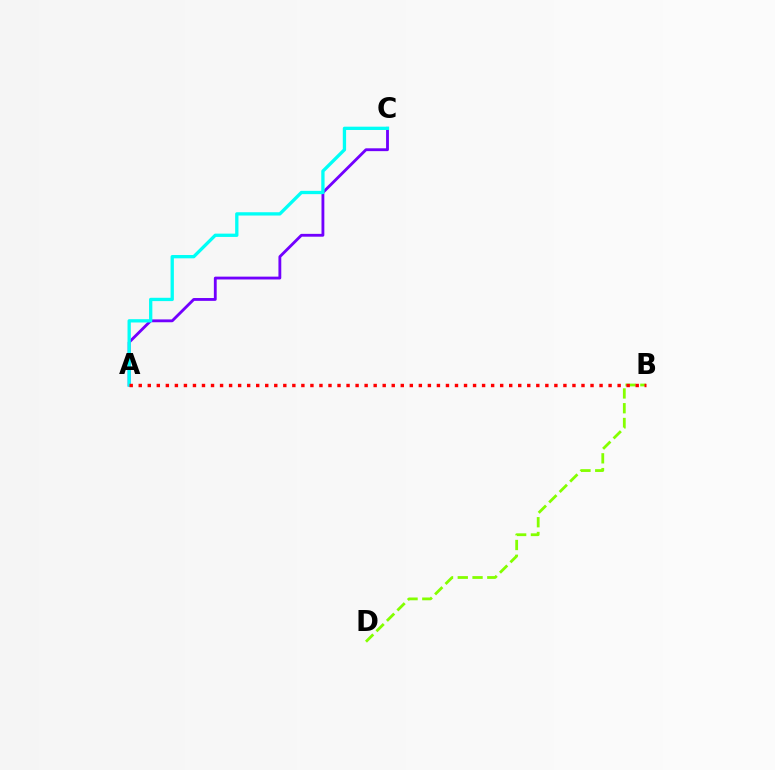{('A', 'C'): [{'color': '#7200ff', 'line_style': 'solid', 'thickness': 2.04}, {'color': '#00fff6', 'line_style': 'solid', 'thickness': 2.38}], ('B', 'D'): [{'color': '#84ff00', 'line_style': 'dashed', 'thickness': 2.01}], ('A', 'B'): [{'color': '#ff0000', 'line_style': 'dotted', 'thickness': 2.45}]}